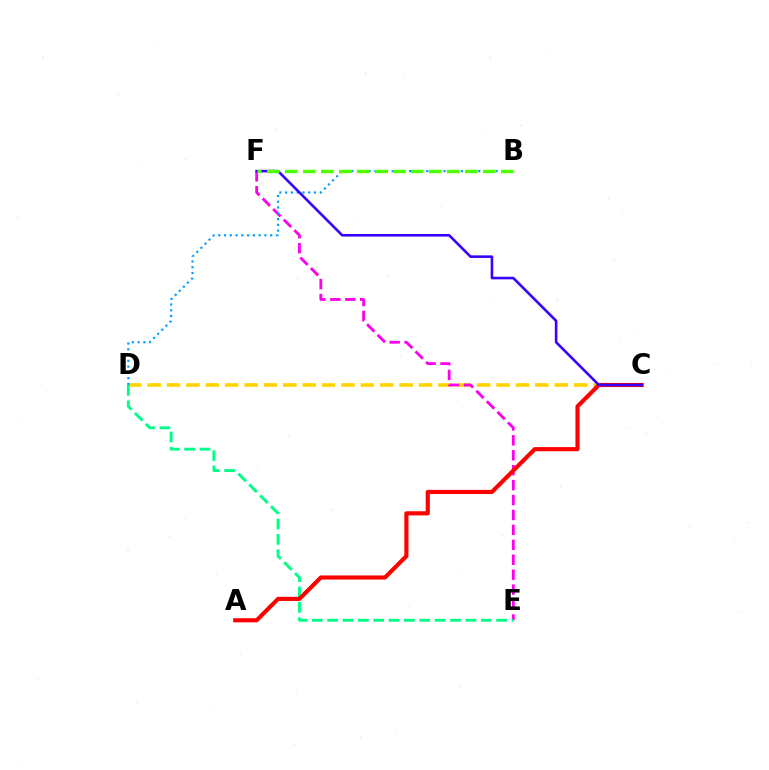{('C', 'D'): [{'color': '#ffd500', 'line_style': 'dashed', 'thickness': 2.63}], ('E', 'F'): [{'color': '#ff00ed', 'line_style': 'dashed', 'thickness': 2.03}], ('D', 'E'): [{'color': '#00ff86', 'line_style': 'dashed', 'thickness': 2.09}], ('B', 'D'): [{'color': '#009eff', 'line_style': 'dotted', 'thickness': 1.57}], ('A', 'C'): [{'color': '#ff0000', 'line_style': 'solid', 'thickness': 2.97}], ('C', 'F'): [{'color': '#3700ff', 'line_style': 'solid', 'thickness': 1.86}], ('B', 'F'): [{'color': '#4fff00', 'line_style': 'dashed', 'thickness': 2.44}]}